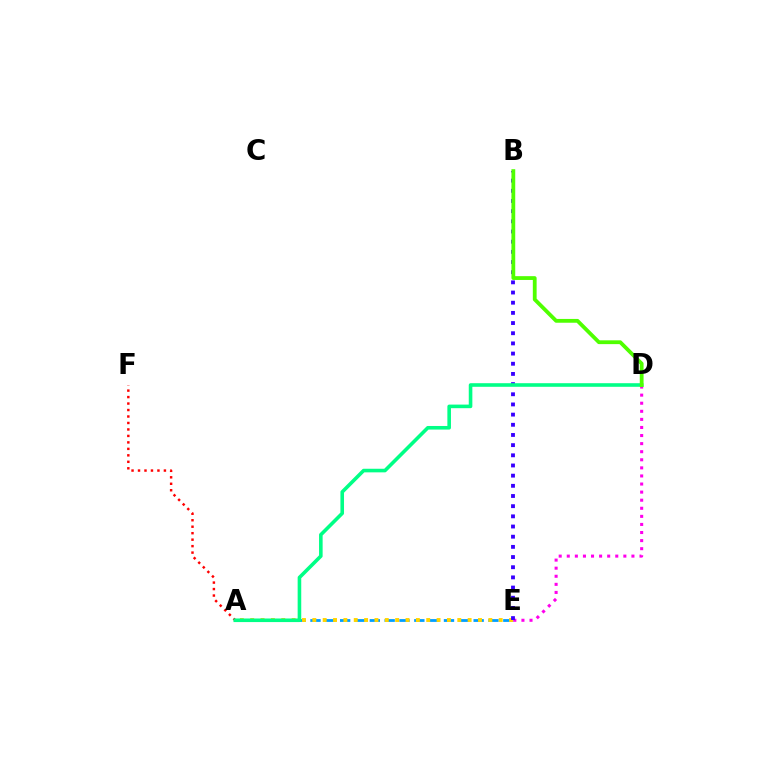{('A', 'F'): [{'color': '#ff0000', 'line_style': 'dotted', 'thickness': 1.76}], ('A', 'E'): [{'color': '#009eff', 'line_style': 'dashed', 'thickness': 2.01}, {'color': '#ffd500', 'line_style': 'dotted', 'thickness': 2.81}], ('D', 'E'): [{'color': '#ff00ed', 'line_style': 'dotted', 'thickness': 2.2}], ('B', 'E'): [{'color': '#3700ff', 'line_style': 'dotted', 'thickness': 2.76}], ('A', 'D'): [{'color': '#00ff86', 'line_style': 'solid', 'thickness': 2.59}], ('B', 'D'): [{'color': '#4fff00', 'line_style': 'solid', 'thickness': 2.74}]}